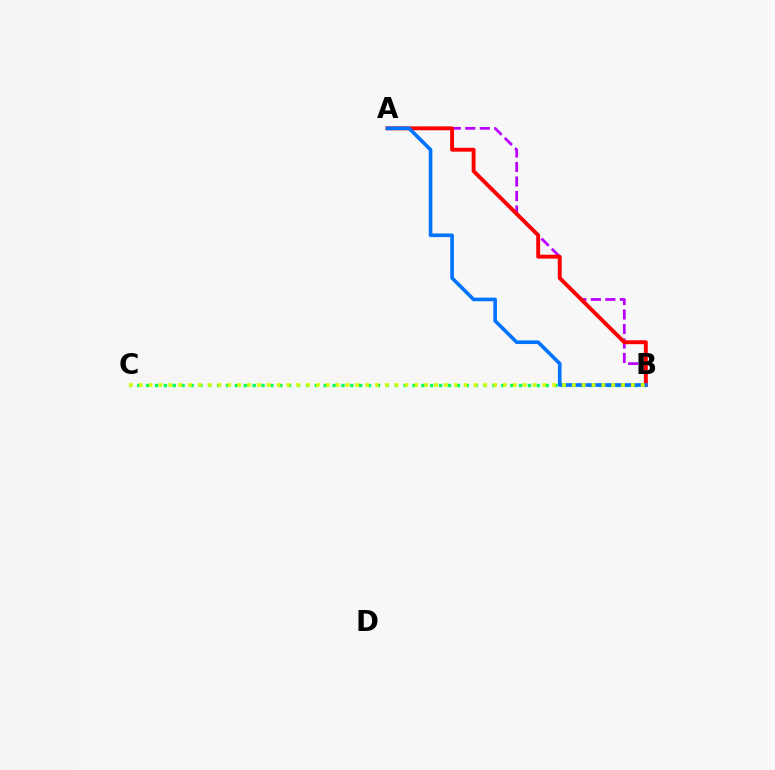{('A', 'B'): [{'color': '#b900ff', 'line_style': 'dashed', 'thickness': 1.97}, {'color': '#ff0000', 'line_style': 'solid', 'thickness': 2.8}, {'color': '#0074ff', 'line_style': 'solid', 'thickness': 2.61}], ('B', 'C'): [{'color': '#00ff5c', 'line_style': 'dotted', 'thickness': 2.41}, {'color': '#d1ff00', 'line_style': 'dotted', 'thickness': 2.67}]}